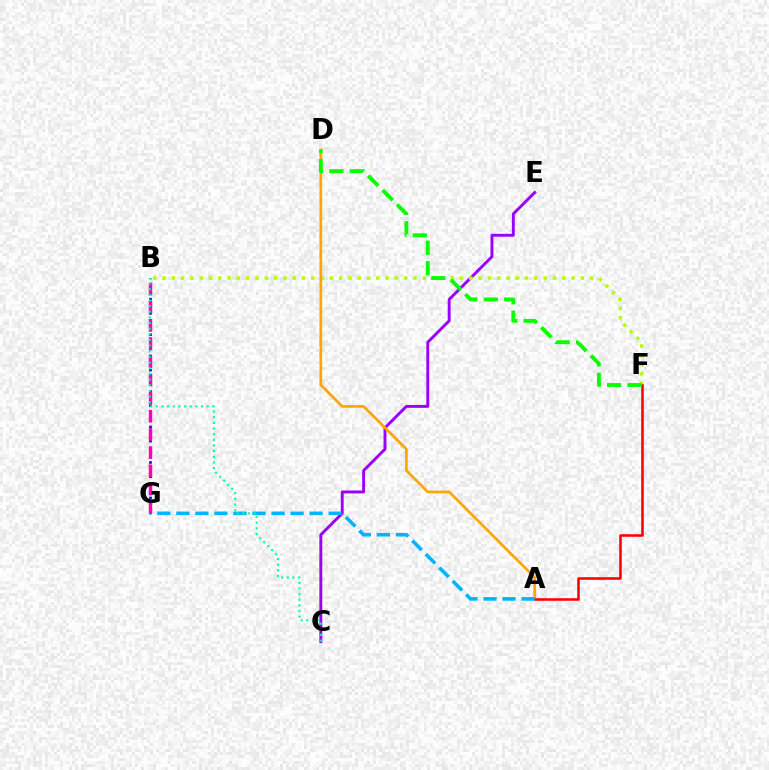{('C', 'E'): [{'color': '#9b00ff', 'line_style': 'solid', 'thickness': 2.1}], ('B', 'F'): [{'color': '#b3ff00', 'line_style': 'dotted', 'thickness': 2.53}], ('A', 'D'): [{'color': '#ffa500', 'line_style': 'solid', 'thickness': 1.94}], ('A', 'F'): [{'color': '#ff0000', 'line_style': 'solid', 'thickness': 1.84}], ('A', 'G'): [{'color': '#00b5ff', 'line_style': 'dashed', 'thickness': 2.59}], ('D', 'F'): [{'color': '#08ff00', 'line_style': 'dashed', 'thickness': 2.78}], ('B', 'G'): [{'color': '#0010ff', 'line_style': 'dotted', 'thickness': 1.93}, {'color': '#ff00bd', 'line_style': 'dashed', 'thickness': 2.47}], ('B', 'C'): [{'color': '#00ff9d', 'line_style': 'dotted', 'thickness': 1.54}]}